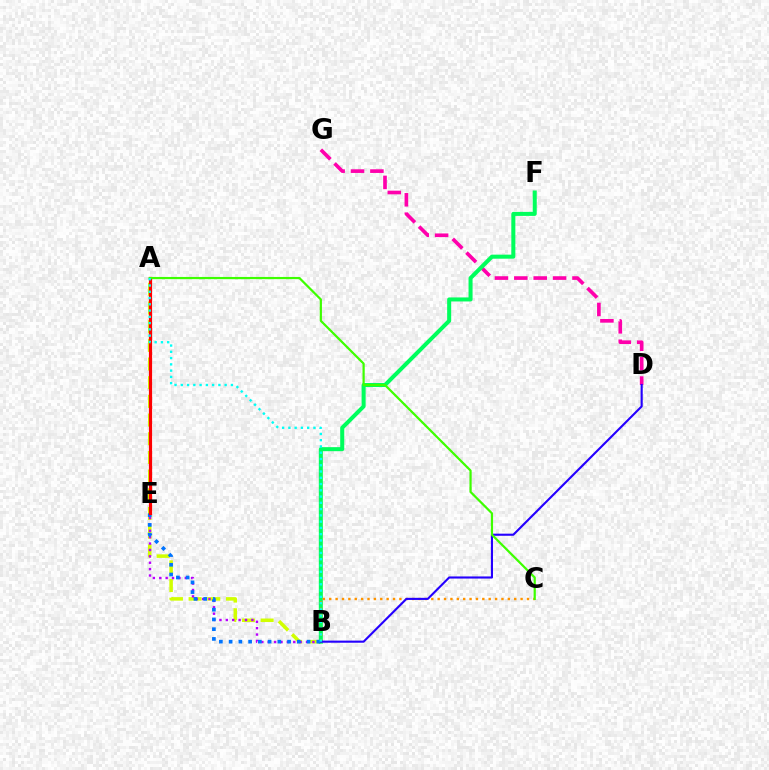{('D', 'G'): [{'color': '#ff00ac', 'line_style': 'dashed', 'thickness': 2.63}], ('A', 'B'): [{'color': '#d1ff00', 'line_style': 'dashed', 'thickness': 2.54}, {'color': '#00fff6', 'line_style': 'dotted', 'thickness': 1.7}], ('B', 'E'): [{'color': '#b900ff', 'line_style': 'dotted', 'thickness': 1.74}, {'color': '#0074ff', 'line_style': 'dotted', 'thickness': 2.65}], ('B', 'F'): [{'color': '#00ff5c', 'line_style': 'solid', 'thickness': 2.9}], ('B', 'C'): [{'color': '#ff9400', 'line_style': 'dotted', 'thickness': 1.73}], ('B', 'D'): [{'color': '#2500ff', 'line_style': 'solid', 'thickness': 1.52}], ('A', 'E'): [{'color': '#ff0000', 'line_style': 'solid', 'thickness': 2.31}], ('A', 'C'): [{'color': '#3dff00', 'line_style': 'solid', 'thickness': 1.59}]}